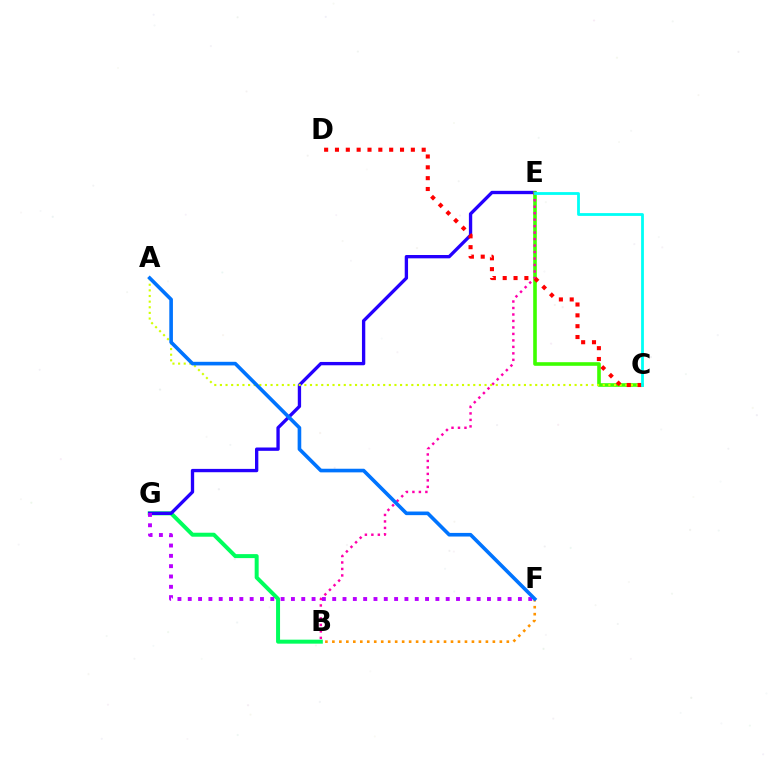{('B', 'G'): [{'color': '#00ff5c', 'line_style': 'solid', 'thickness': 2.87}], ('E', 'G'): [{'color': '#2500ff', 'line_style': 'solid', 'thickness': 2.4}], ('C', 'E'): [{'color': '#3dff00', 'line_style': 'solid', 'thickness': 2.6}, {'color': '#00fff6', 'line_style': 'solid', 'thickness': 2.02}], ('B', 'E'): [{'color': '#ff00ac', 'line_style': 'dotted', 'thickness': 1.76}], ('A', 'C'): [{'color': '#d1ff00', 'line_style': 'dotted', 'thickness': 1.53}], ('B', 'F'): [{'color': '#ff9400', 'line_style': 'dotted', 'thickness': 1.9}], ('C', 'D'): [{'color': '#ff0000', 'line_style': 'dotted', 'thickness': 2.95}], ('F', 'G'): [{'color': '#b900ff', 'line_style': 'dotted', 'thickness': 2.8}], ('A', 'F'): [{'color': '#0074ff', 'line_style': 'solid', 'thickness': 2.61}]}